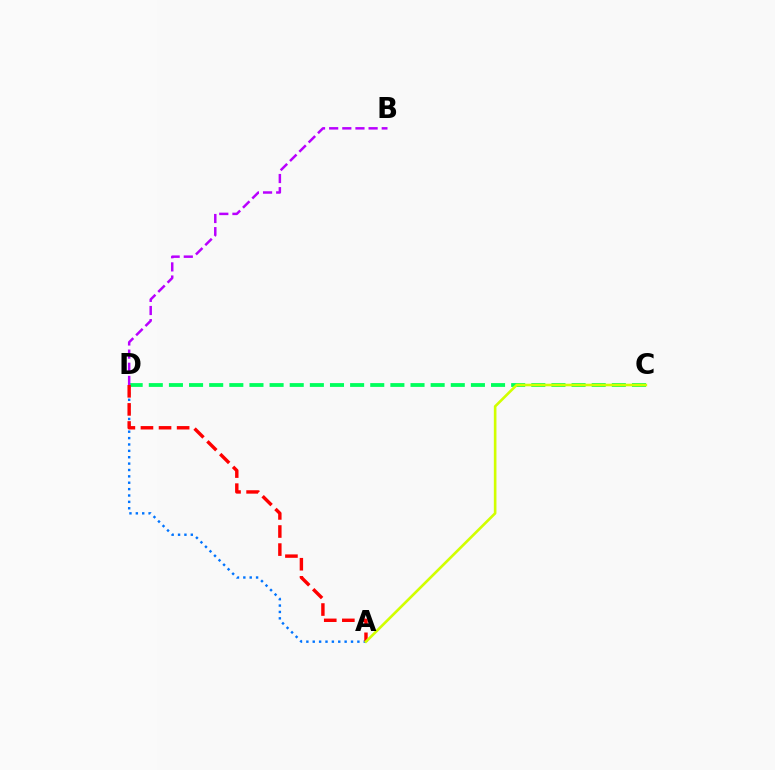{('A', 'D'): [{'color': '#0074ff', 'line_style': 'dotted', 'thickness': 1.73}, {'color': '#ff0000', 'line_style': 'dashed', 'thickness': 2.46}], ('C', 'D'): [{'color': '#00ff5c', 'line_style': 'dashed', 'thickness': 2.73}], ('B', 'D'): [{'color': '#b900ff', 'line_style': 'dashed', 'thickness': 1.79}], ('A', 'C'): [{'color': '#d1ff00', 'line_style': 'solid', 'thickness': 1.89}]}